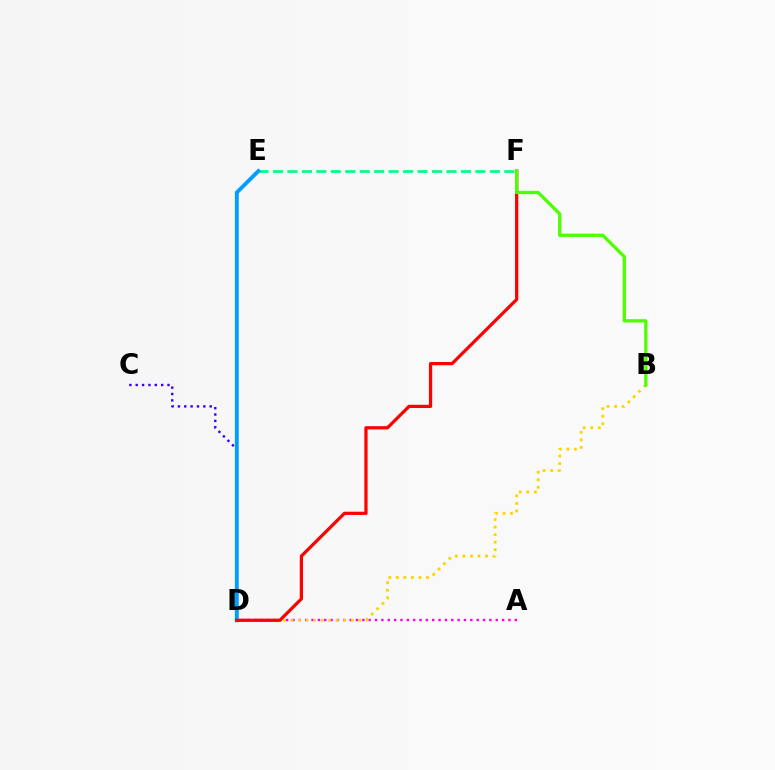{('C', 'D'): [{'color': '#3700ff', 'line_style': 'dotted', 'thickness': 1.73}], ('A', 'D'): [{'color': '#ff00ed', 'line_style': 'dotted', 'thickness': 1.73}], ('B', 'D'): [{'color': '#ffd500', 'line_style': 'dotted', 'thickness': 2.05}], ('E', 'F'): [{'color': '#00ff86', 'line_style': 'dashed', 'thickness': 1.96}], ('D', 'E'): [{'color': '#009eff', 'line_style': 'solid', 'thickness': 2.79}], ('D', 'F'): [{'color': '#ff0000', 'line_style': 'solid', 'thickness': 2.33}], ('B', 'F'): [{'color': '#4fff00', 'line_style': 'solid', 'thickness': 2.37}]}